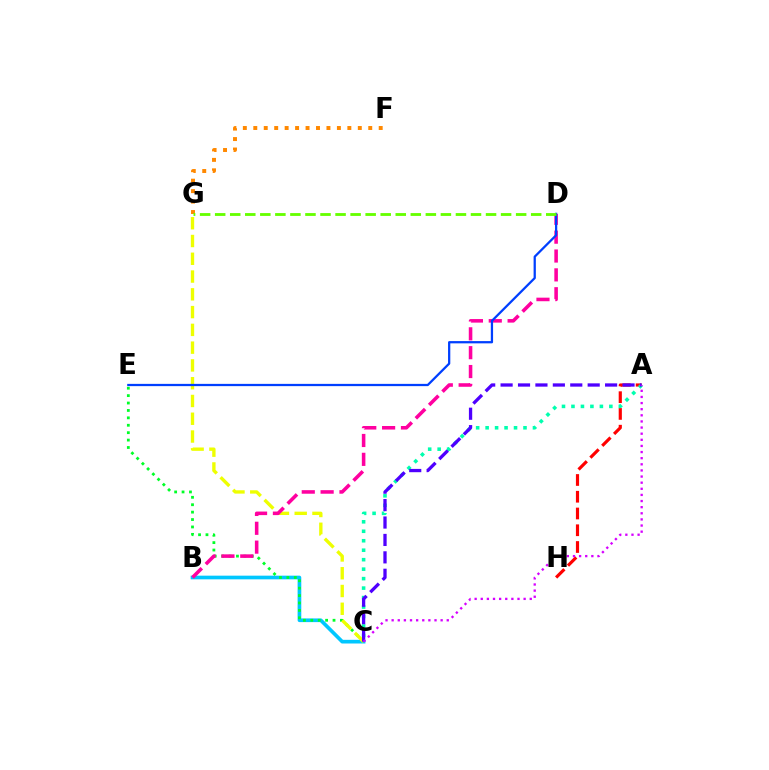{('B', 'C'): [{'color': '#00c7ff', 'line_style': 'solid', 'thickness': 2.64}], ('C', 'E'): [{'color': '#00ff27', 'line_style': 'dotted', 'thickness': 2.01}], ('C', 'G'): [{'color': '#eeff00', 'line_style': 'dashed', 'thickness': 2.41}], ('A', 'H'): [{'color': '#ff0000', 'line_style': 'dashed', 'thickness': 2.28}], ('B', 'D'): [{'color': '#ff00a0', 'line_style': 'dashed', 'thickness': 2.56}], ('A', 'C'): [{'color': '#00ffaf', 'line_style': 'dotted', 'thickness': 2.57}, {'color': '#4f00ff', 'line_style': 'dashed', 'thickness': 2.37}, {'color': '#d600ff', 'line_style': 'dotted', 'thickness': 1.66}], ('F', 'G'): [{'color': '#ff8800', 'line_style': 'dotted', 'thickness': 2.84}], ('D', 'E'): [{'color': '#003fff', 'line_style': 'solid', 'thickness': 1.63}], ('D', 'G'): [{'color': '#66ff00', 'line_style': 'dashed', 'thickness': 2.04}]}